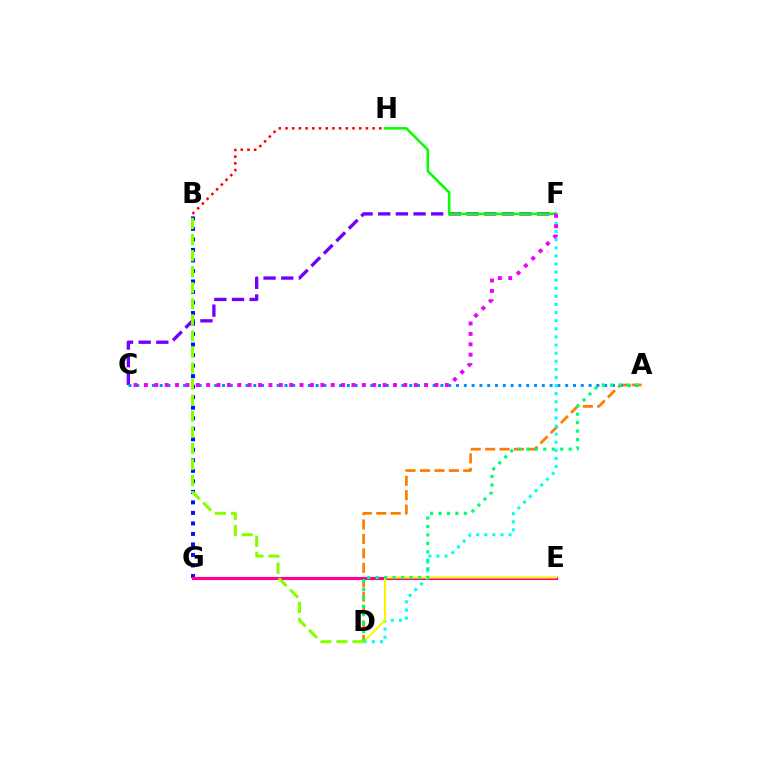{('C', 'F'): [{'color': '#7200ff', 'line_style': 'dashed', 'thickness': 2.4}, {'color': '#ee00ff', 'line_style': 'dotted', 'thickness': 2.82}], ('B', 'G'): [{'color': '#0010ff', 'line_style': 'dotted', 'thickness': 2.86}], ('A', 'D'): [{'color': '#ff7c00', 'line_style': 'dashed', 'thickness': 1.96}, {'color': '#00ff74', 'line_style': 'dotted', 'thickness': 2.3}], ('A', 'C'): [{'color': '#008cff', 'line_style': 'dotted', 'thickness': 2.12}], ('E', 'G'): [{'color': '#ff0094', 'line_style': 'solid', 'thickness': 2.26}], ('D', 'F'): [{'color': '#00fff6', 'line_style': 'dotted', 'thickness': 2.2}], ('F', 'H'): [{'color': '#08ff00', 'line_style': 'solid', 'thickness': 1.85}], ('B', 'H'): [{'color': '#ff0000', 'line_style': 'dotted', 'thickness': 1.82}], ('D', 'E'): [{'color': '#fcf500', 'line_style': 'solid', 'thickness': 1.52}], ('B', 'D'): [{'color': '#84ff00', 'line_style': 'dashed', 'thickness': 2.18}]}